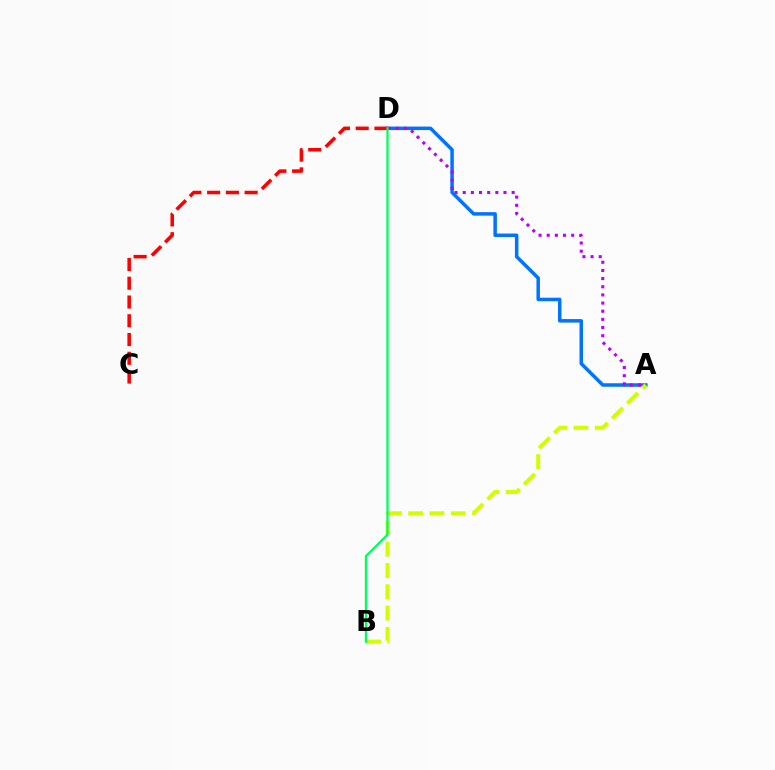{('A', 'D'): [{'color': '#0074ff', 'line_style': 'solid', 'thickness': 2.52}, {'color': '#b900ff', 'line_style': 'dotted', 'thickness': 2.22}], ('C', 'D'): [{'color': '#ff0000', 'line_style': 'dashed', 'thickness': 2.55}], ('A', 'B'): [{'color': '#d1ff00', 'line_style': 'dashed', 'thickness': 2.9}], ('B', 'D'): [{'color': '#00ff5c', 'line_style': 'solid', 'thickness': 1.63}]}